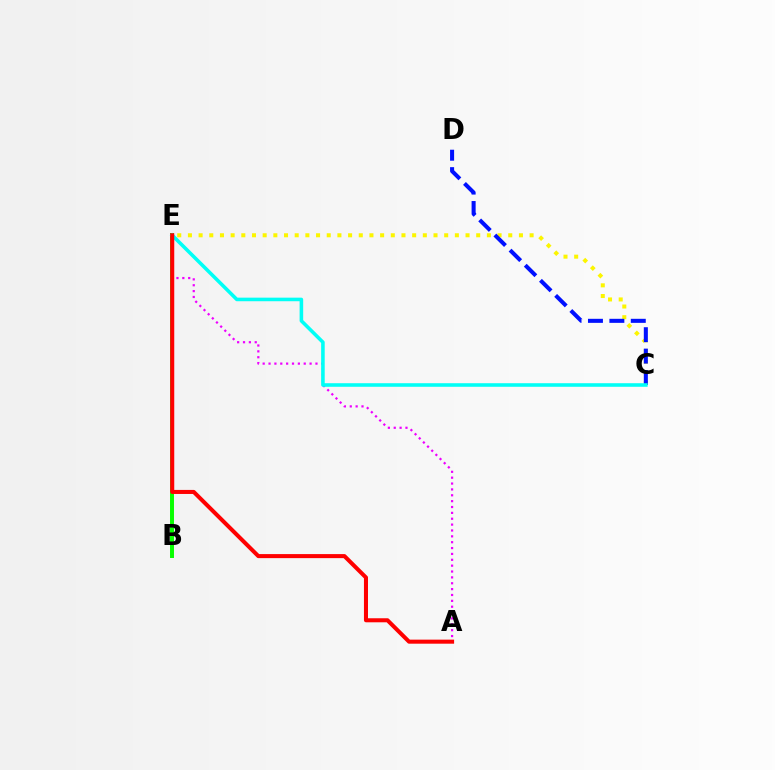{('B', 'E'): [{'color': '#08ff00', 'line_style': 'solid', 'thickness': 2.85}], ('A', 'E'): [{'color': '#ee00ff', 'line_style': 'dotted', 'thickness': 1.59}, {'color': '#ff0000', 'line_style': 'solid', 'thickness': 2.91}], ('C', 'E'): [{'color': '#fcf500', 'line_style': 'dotted', 'thickness': 2.9}, {'color': '#00fff6', 'line_style': 'solid', 'thickness': 2.57}], ('C', 'D'): [{'color': '#0010ff', 'line_style': 'dashed', 'thickness': 2.91}]}